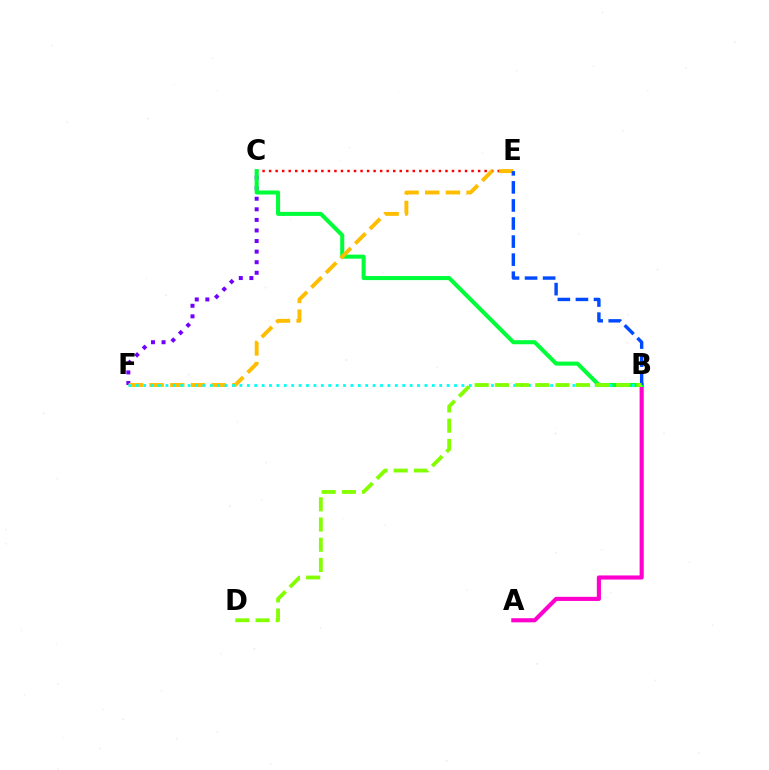{('C', 'E'): [{'color': '#ff0000', 'line_style': 'dotted', 'thickness': 1.77}], ('C', 'F'): [{'color': '#7200ff', 'line_style': 'dotted', 'thickness': 2.87}], ('A', 'B'): [{'color': '#ff00cf', 'line_style': 'solid', 'thickness': 2.96}], ('B', 'C'): [{'color': '#00ff39', 'line_style': 'solid', 'thickness': 2.92}], ('E', 'F'): [{'color': '#ffbd00', 'line_style': 'dashed', 'thickness': 2.81}], ('B', 'F'): [{'color': '#00fff6', 'line_style': 'dotted', 'thickness': 2.01}], ('B', 'E'): [{'color': '#004bff', 'line_style': 'dashed', 'thickness': 2.45}], ('B', 'D'): [{'color': '#84ff00', 'line_style': 'dashed', 'thickness': 2.75}]}